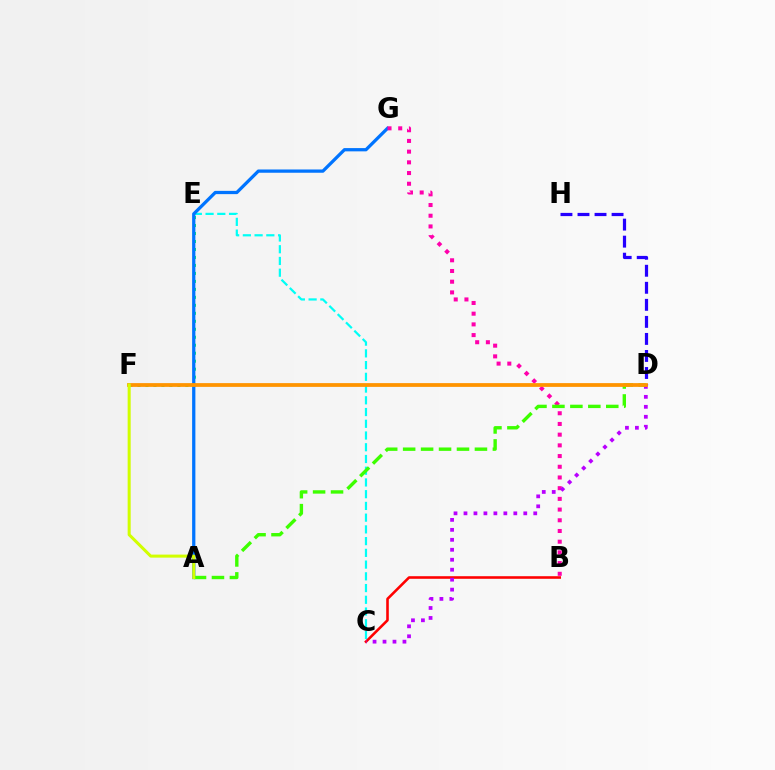{('E', 'F'): [{'color': '#00ff5c', 'line_style': 'dotted', 'thickness': 2.17}], ('B', 'C'): [{'color': '#ff0000', 'line_style': 'solid', 'thickness': 1.86}], ('C', 'E'): [{'color': '#00fff6', 'line_style': 'dashed', 'thickness': 1.59}], ('A', 'G'): [{'color': '#0074ff', 'line_style': 'solid', 'thickness': 2.35}], ('B', 'G'): [{'color': '#ff00ac', 'line_style': 'dotted', 'thickness': 2.91}], ('C', 'D'): [{'color': '#b900ff', 'line_style': 'dotted', 'thickness': 2.71}], ('D', 'H'): [{'color': '#2500ff', 'line_style': 'dashed', 'thickness': 2.31}], ('A', 'D'): [{'color': '#3dff00', 'line_style': 'dashed', 'thickness': 2.44}], ('D', 'F'): [{'color': '#ff9400', 'line_style': 'solid', 'thickness': 2.71}], ('A', 'F'): [{'color': '#d1ff00', 'line_style': 'solid', 'thickness': 2.19}]}